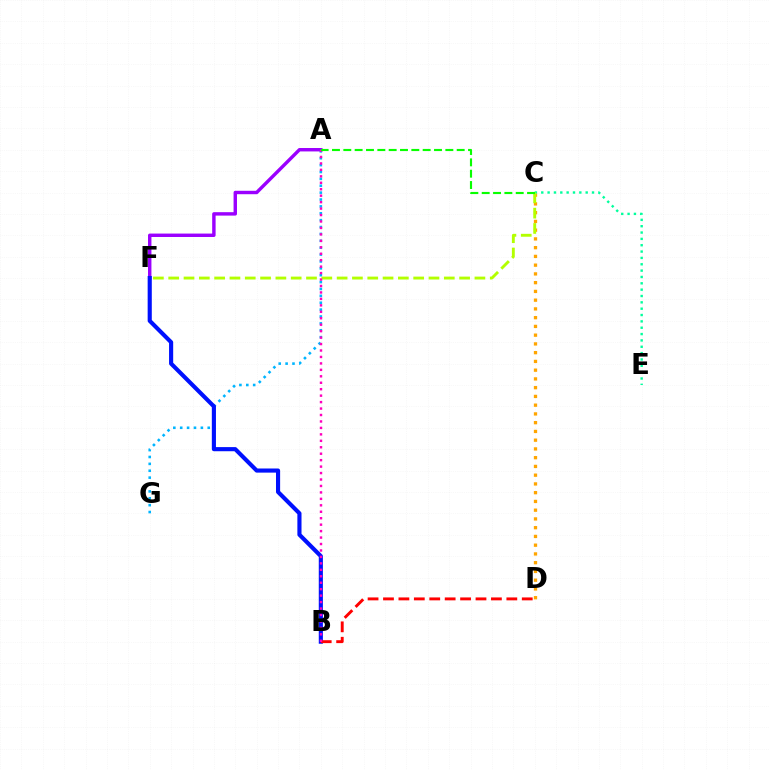{('C', 'D'): [{'color': '#ffa500', 'line_style': 'dotted', 'thickness': 2.38}], ('C', 'E'): [{'color': '#00ff9d', 'line_style': 'dotted', 'thickness': 1.72}], ('A', 'G'): [{'color': '#00b5ff', 'line_style': 'dotted', 'thickness': 1.87}], ('C', 'F'): [{'color': '#b3ff00', 'line_style': 'dashed', 'thickness': 2.08}], ('A', 'F'): [{'color': '#9b00ff', 'line_style': 'solid', 'thickness': 2.46}], ('B', 'F'): [{'color': '#0010ff', 'line_style': 'solid', 'thickness': 2.97}], ('B', 'D'): [{'color': '#ff0000', 'line_style': 'dashed', 'thickness': 2.09}], ('A', 'B'): [{'color': '#ff00bd', 'line_style': 'dotted', 'thickness': 1.75}], ('A', 'C'): [{'color': '#08ff00', 'line_style': 'dashed', 'thickness': 1.54}]}